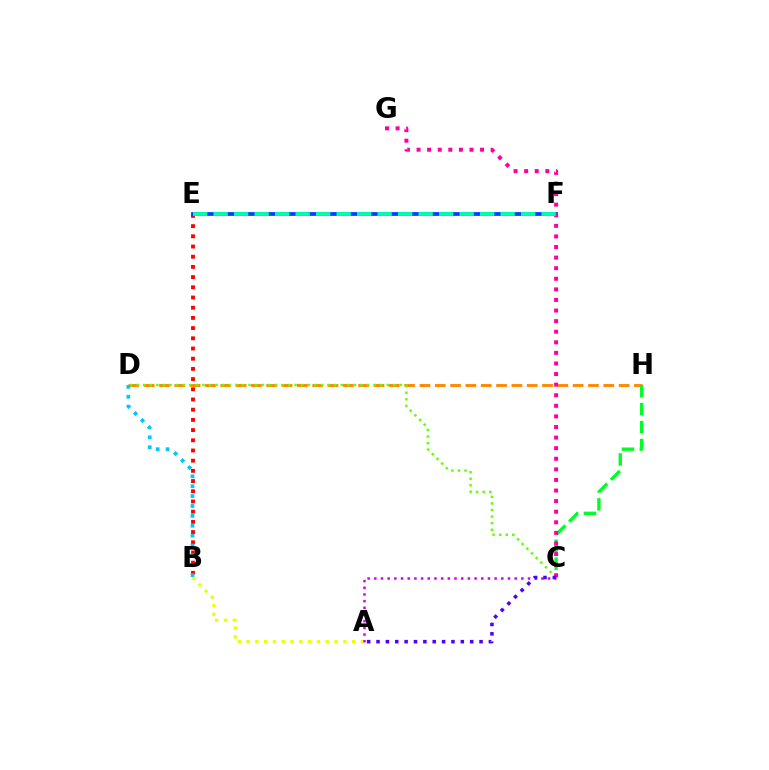{('D', 'H'): [{'color': '#ff8800', 'line_style': 'dashed', 'thickness': 2.08}], ('C', 'H'): [{'color': '#00ff27', 'line_style': 'dashed', 'thickness': 2.43}], ('B', 'E'): [{'color': '#ff0000', 'line_style': 'dotted', 'thickness': 2.77}], ('C', 'D'): [{'color': '#66ff00', 'line_style': 'dotted', 'thickness': 1.79}], ('E', 'F'): [{'color': '#003fff', 'line_style': 'solid', 'thickness': 2.71}, {'color': '#00ffaf', 'line_style': 'dashed', 'thickness': 2.78}], ('A', 'B'): [{'color': '#eeff00', 'line_style': 'dotted', 'thickness': 2.39}], ('A', 'C'): [{'color': '#d600ff', 'line_style': 'dotted', 'thickness': 1.82}, {'color': '#4f00ff', 'line_style': 'dotted', 'thickness': 2.54}], ('B', 'D'): [{'color': '#00c7ff', 'line_style': 'dotted', 'thickness': 2.69}], ('C', 'G'): [{'color': '#ff00a0', 'line_style': 'dotted', 'thickness': 2.88}]}